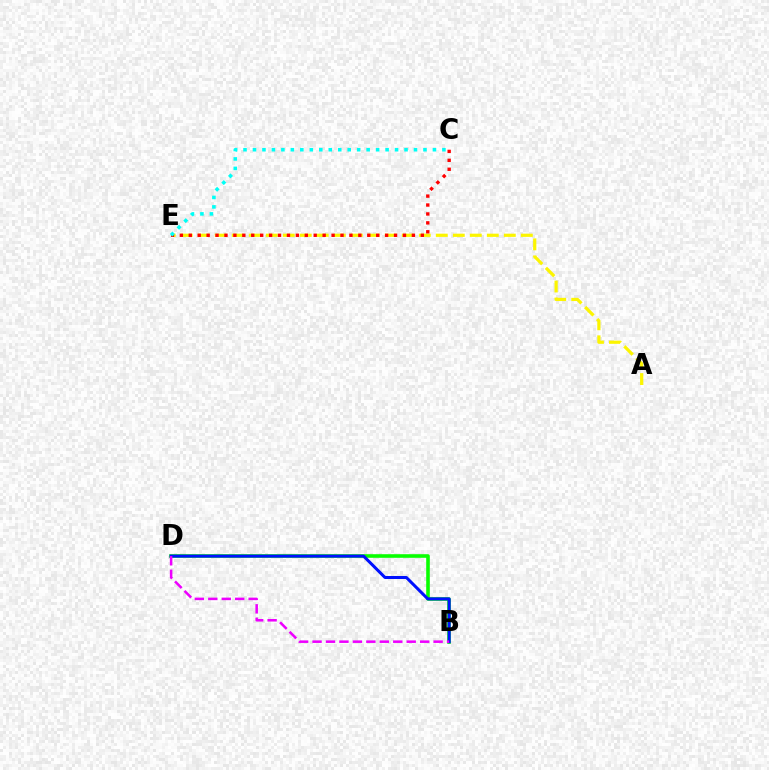{('B', 'D'): [{'color': '#08ff00', 'line_style': 'solid', 'thickness': 2.58}, {'color': '#0010ff', 'line_style': 'solid', 'thickness': 2.18}, {'color': '#ee00ff', 'line_style': 'dashed', 'thickness': 1.83}], ('A', 'E'): [{'color': '#fcf500', 'line_style': 'dashed', 'thickness': 2.31}], ('C', 'E'): [{'color': '#ff0000', 'line_style': 'dotted', 'thickness': 2.42}, {'color': '#00fff6', 'line_style': 'dotted', 'thickness': 2.57}]}